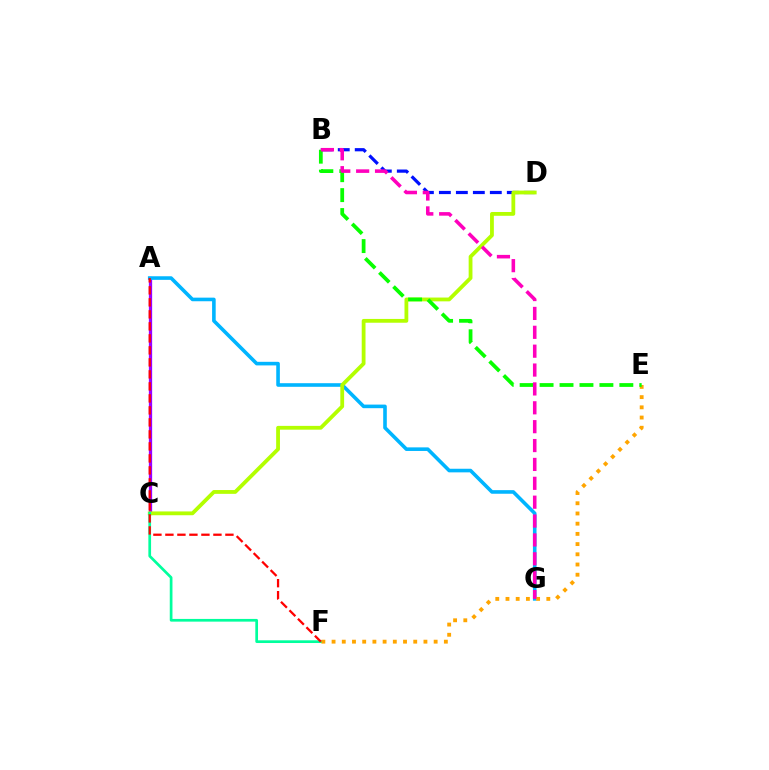{('A', 'C'): [{'color': '#9b00ff', 'line_style': 'solid', 'thickness': 2.36}], ('B', 'D'): [{'color': '#0010ff', 'line_style': 'dashed', 'thickness': 2.31}], ('A', 'G'): [{'color': '#00b5ff', 'line_style': 'solid', 'thickness': 2.59}], ('C', 'D'): [{'color': '#b3ff00', 'line_style': 'solid', 'thickness': 2.74}], ('C', 'F'): [{'color': '#00ff9d', 'line_style': 'solid', 'thickness': 1.95}], ('E', 'F'): [{'color': '#ffa500', 'line_style': 'dotted', 'thickness': 2.77}], ('B', 'E'): [{'color': '#08ff00', 'line_style': 'dashed', 'thickness': 2.71}], ('B', 'G'): [{'color': '#ff00bd', 'line_style': 'dashed', 'thickness': 2.56}], ('A', 'F'): [{'color': '#ff0000', 'line_style': 'dashed', 'thickness': 1.63}]}